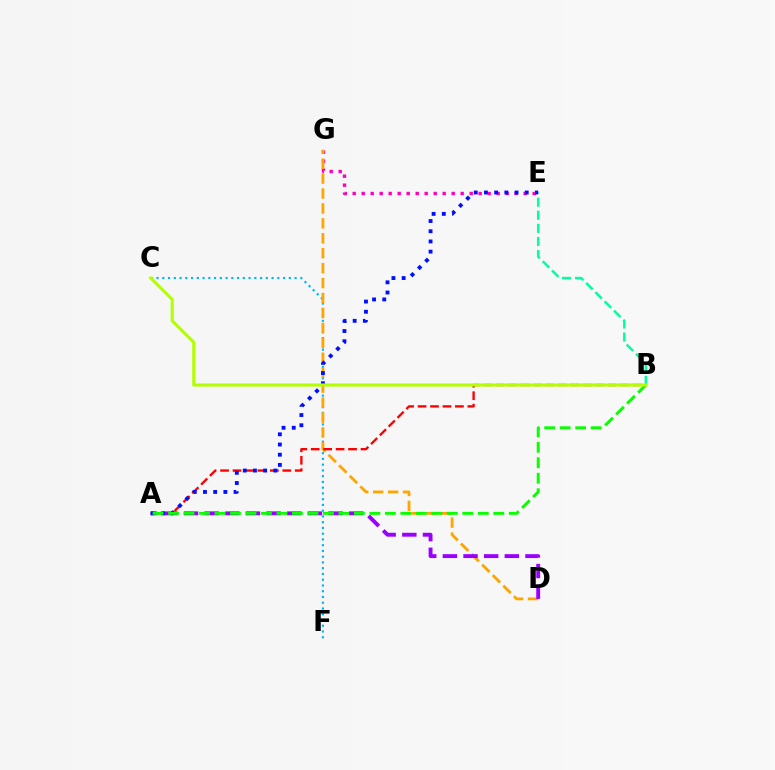{('E', 'G'): [{'color': '#ff00bd', 'line_style': 'dotted', 'thickness': 2.45}], ('C', 'F'): [{'color': '#00b5ff', 'line_style': 'dotted', 'thickness': 1.56}], ('B', 'E'): [{'color': '#00ff9d', 'line_style': 'dashed', 'thickness': 1.78}], ('D', 'G'): [{'color': '#ffa500', 'line_style': 'dashed', 'thickness': 2.03}], ('A', 'B'): [{'color': '#ff0000', 'line_style': 'dashed', 'thickness': 1.69}, {'color': '#08ff00', 'line_style': 'dashed', 'thickness': 2.1}], ('A', 'D'): [{'color': '#9b00ff', 'line_style': 'dashed', 'thickness': 2.8}], ('A', 'E'): [{'color': '#0010ff', 'line_style': 'dotted', 'thickness': 2.77}], ('B', 'C'): [{'color': '#b3ff00', 'line_style': 'solid', 'thickness': 2.22}]}